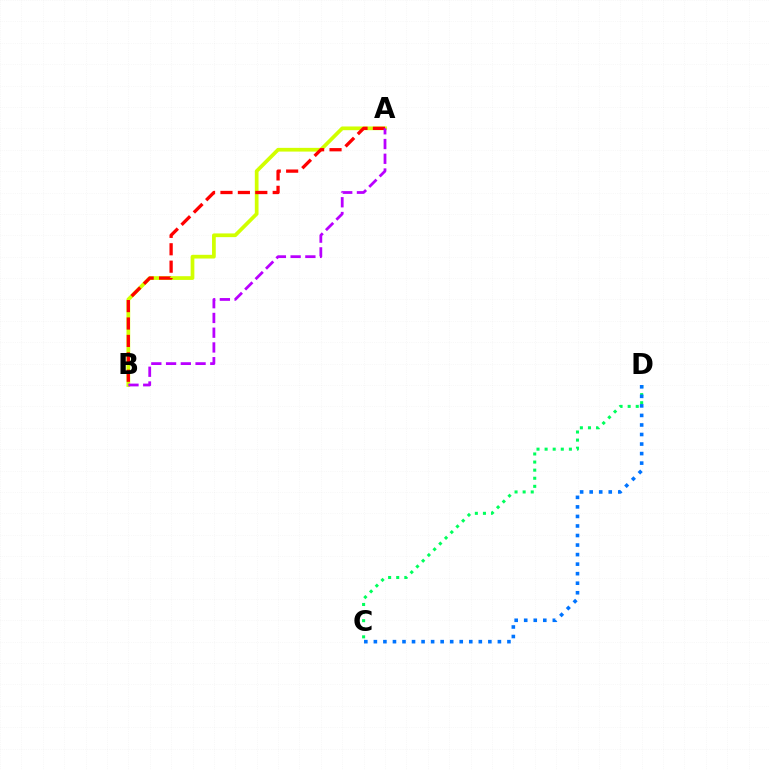{('C', 'D'): [{'color': '#00ff5c', 'line_style': 'dotted', 'thickness': 2.2}, {'color': '#0074ff', 'line_style': 'dotted', 'thickness': 2.59}], ('A', 'B'): [{'color': '#d1ff00', 'line_style': 'solid', 'thickness': 2.68}, {'color': '#ff0000', 'line_style': 'dashed', 'thickness': 2.37}, {'color': '#b900ff', 'line_style': 'dashed', 'thickness': 2.0}]}